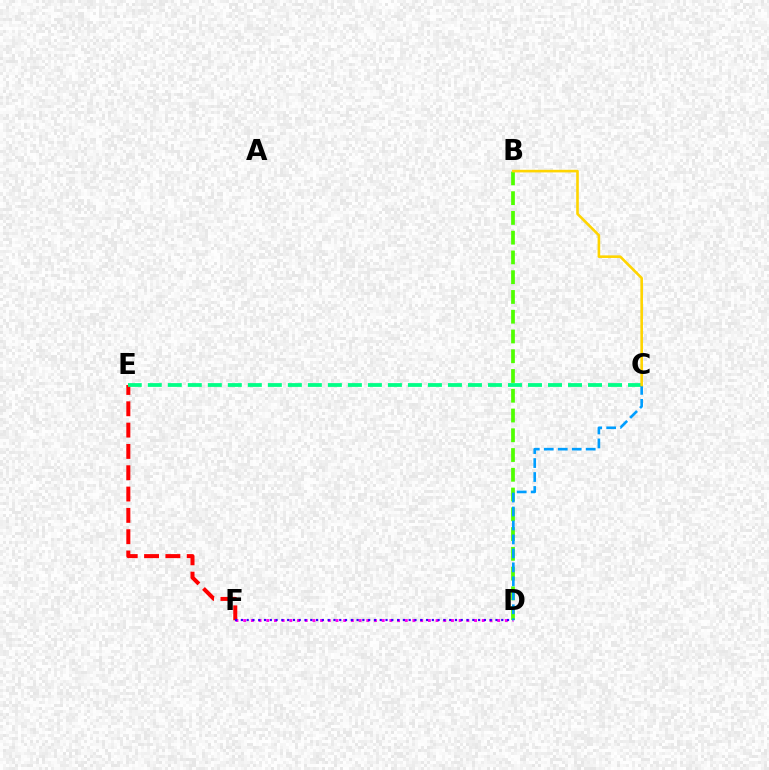{('D', 'F'): [{'color': '#ff00ed', 'line_style': 'dotted', 'thickness': 2.09}, {'color': '#3700ff', 'line_style': 'dotted', 'thickness': 1.57}], ('E', 'F'): [{'color': '#ff0000', 'line_style': 'dashed', 'thickness': 2.9}], ('B', 'D'): [{'color': '#4fff00', 'line_style': 'dashed', 'thickness': 2.68}], ('C', 'E'): [{'color': '#00ff86', 'line_style': 'dashed', 'thickness': 2.72}], ('C', 'D'): [{'color': '#009eff', 'line_style': 'dashed', 'thickness': 1.9}], ('B', 'C'): [{'color': '#ffd500', 'line_style': 'solid', 'thickness': 1.88}]}